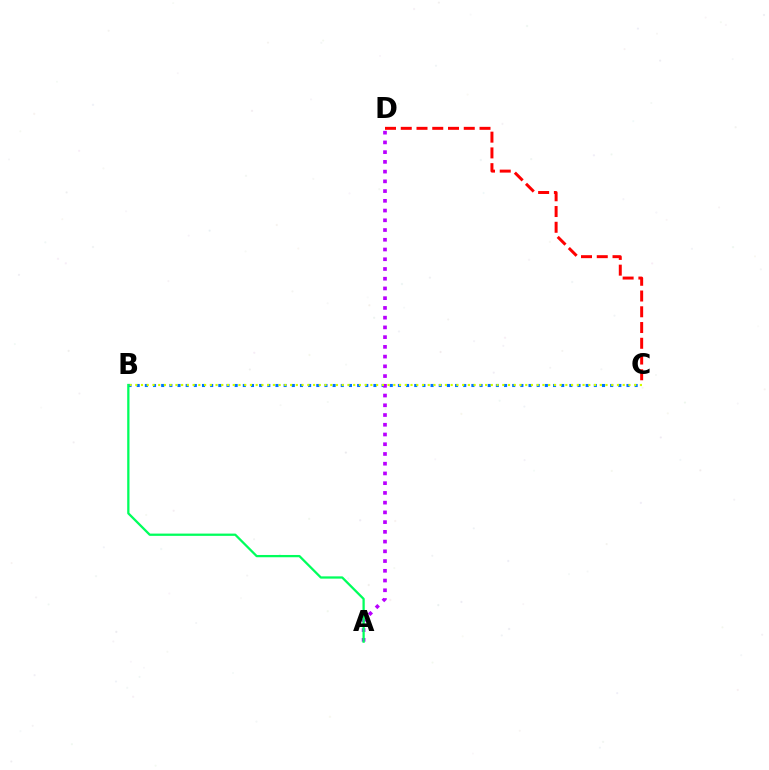{('B', 'C'): [{'color': '#0074ff', 'line_style': 'dotted', 'thickness': 2.22}, {'color': '#d1ff00', 'line_style': 'dotted', 'thickness': 1.56}], ('C', 'D'): [{'color': '#ff0000', 'line_style': 'dashed', 'thickness': 2.14}], ('A', 'D'): [{'color': '#b900ff', 'line_style': 'dotted', 'thickness': 2.65}], ('A', 'B'): [{'color': '#00ff5c', 'line_style': 'solid', 'thickness': 1.64}]}